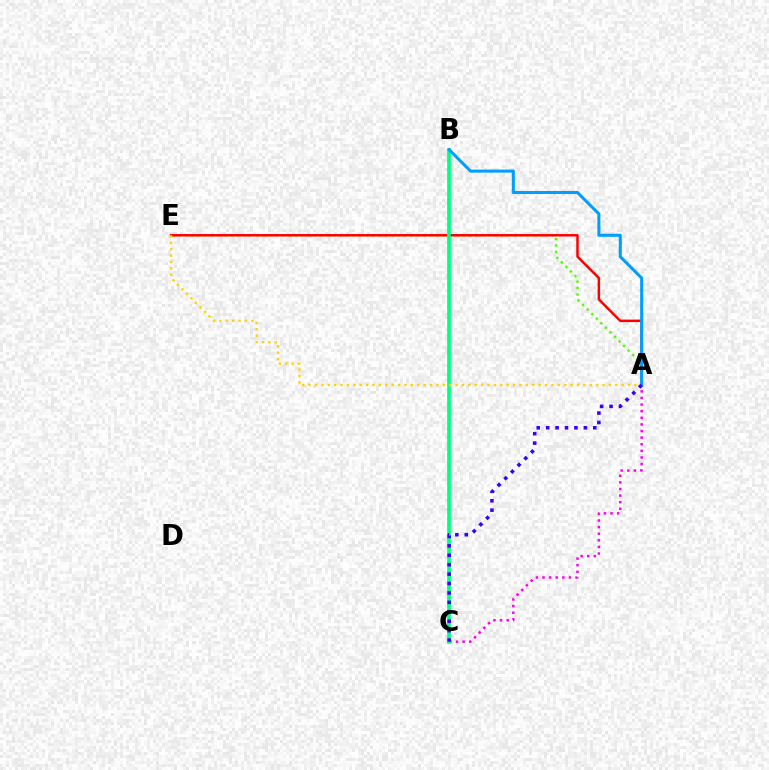{('A', 'E'): [{'color': '#4fff00', 'line_style': 'dotted', 'thickness': 1.75}, {'color': '#ff0000', 'line_style': 'solid', 'thickness': 1.79}, {'color': '#ffd500', 'line_style': 'dotted', 'thickness': 1.74}], ('A', 'C'): [{'color': '#ff00ed', 'line_style': 'dotted', 'thickness': 1.8}, {'color': '#3700ff', 'line_style': 'dotted', 'thickness': 2.56}], ('B', 'C'): [{'color': '#00ff86', 'line_style': 'solid', 'thickness': 2.66}], ('A', 'B'): [{'color': '#009eff', 'line_style': 'solid', 'thickness': 2.2}]}